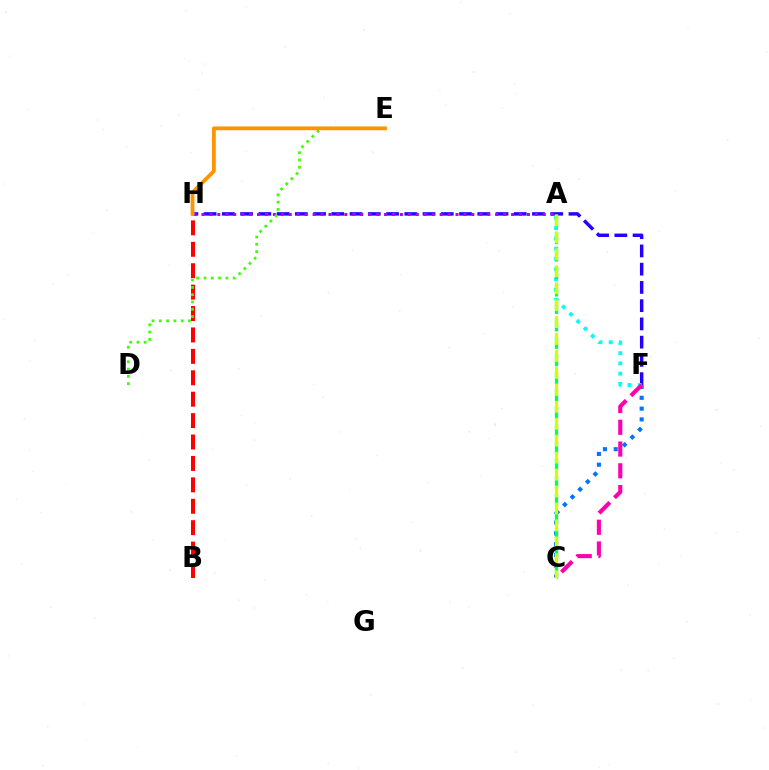{('C', 'F'): [{'color': '#0074ff', 'line_style': 'dotted', 'thickness': 2.93}, {'color': '#ff00ac', 'line_style': 'dashed', 'thickness': 2.96}], ('B', 'H'): [{'color': '#ff0000', 'line_style': 'dashed', 'thickness': 2.91}], ('F', 'H'): [{'color': '#2500ff', 'line_style': 'dashed', 'thickness': 2.48}], ('A', 'H'): [{'color': '#b900ff', 'line_style': 'dotted', 'thickness': 2.16}], ('A', 'F'): [{'color': '#00fff6', 'line_style': 'dotted', 'thickness': 2.79}], ('D', 'E'): [{'color': '#3dff00', 'line_style': 'dotted', 'thickness': 1.98}], ('A', 'C'): [{'color': '#00ff5c', 'line_style': 'dashed', 'thickness': 2.37}, {'color': '#d1ff00', 'line_style': 'dashed', 'thickness': 2.3}], ('E', 'H'): [{'color': '#ff9400', 'line_style': 'solid', 'thickness': 2.72}]}